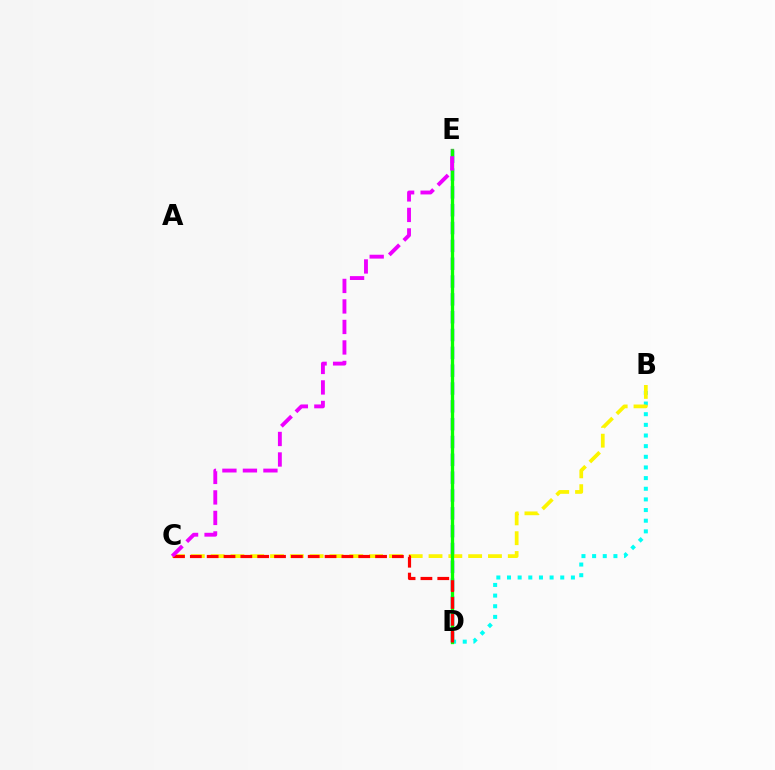{('D', 'E'): [{'color': '#0010ff', 'line_style': 'dashed', 'thickness': 2.42}, {'color': '#08ff00', 'line_style': 'solid', 'thickness': 2.4}], ('B', 'D'): [{'color': '#00fff6', 'line_style': 'dotted', 'thickness': 2.89}], ('B', 'C'): [{'color': '#fcf500', 'line_style': 'dashed', 'thickness': 2.69}], ('C', 'D'): [{'color': '#ff0000', 'line_style': 'dashed', 'thickness': 2.29}], ('C', 'E'): [{'color': '#ee00ff', 'line_style': 'dashed', 'thickness': 2.79}]}